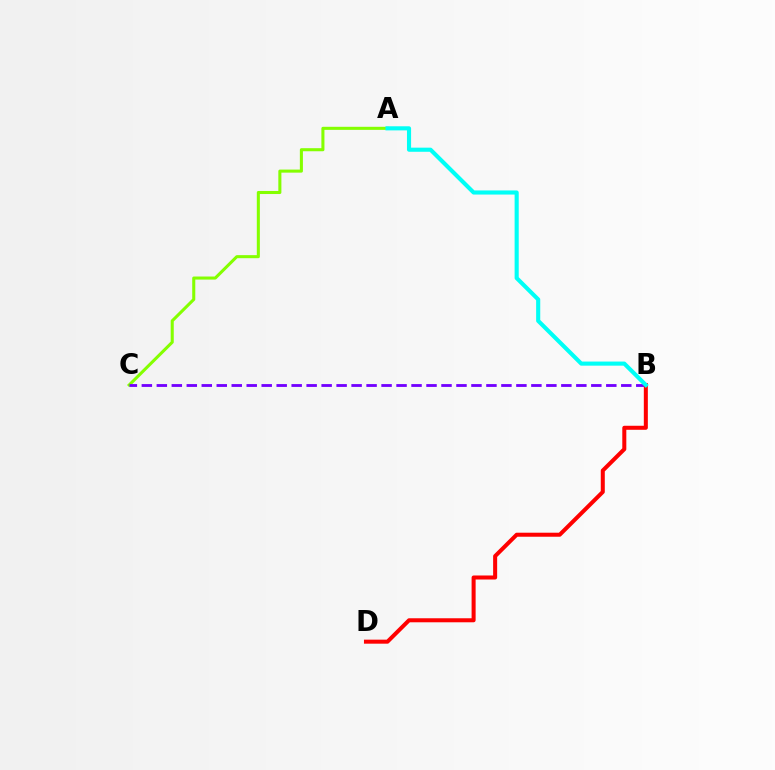{('A', 'C'): [{'color': '#84ff00', 'line_style': 'solid', 'thickness': 2.2}], ('B', 'C'): [{'color': '#7200ff', 'line_style': 'dashed', 'thickness': 2.04}], ('B', 'D'): [{'color': '#ff0000', 'line_style': 'solid', 'thickness': 2.9}], ('A', 'B'): [{'color': '#00fff6', 'line_style': 'solid', 'thickness': 2.96}]}